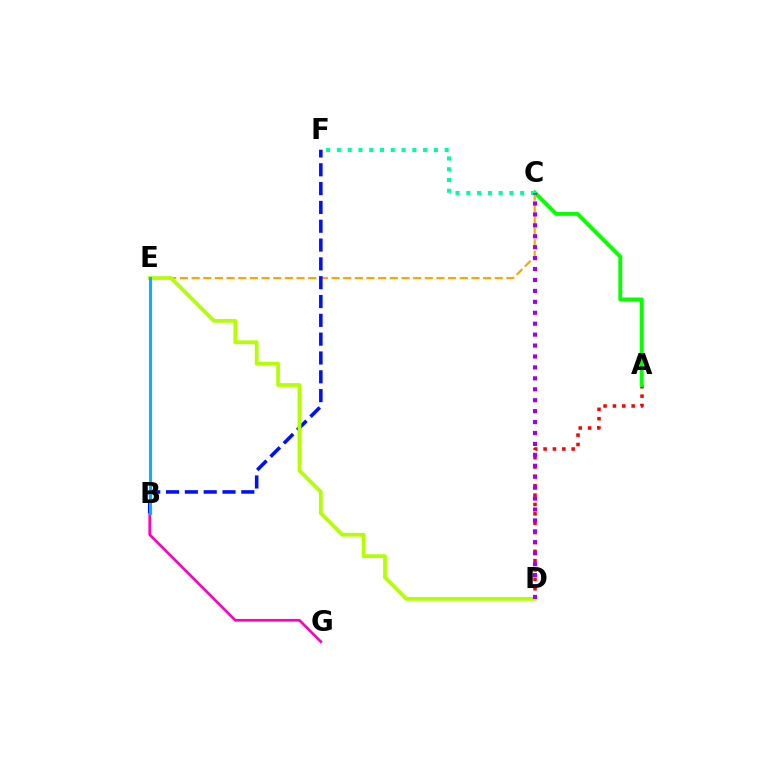{('A', 'D'): [{'color': '#ff0000', 'line_style': 'dotted', 'thickness': 2.54}], ('A', 'C'): [{'color': '#08ff00', 'line_style': 'solid', 'thickness': 2.82}], ('B', 'G'): [{'color': '#ff00bd', 'line_style': 'solid', 'thickness': 1.93}], ('C', 'E'): [{'color': '#ffa500', 'line_style': 'dashed', 'thickness': 1.58}], ('B', 'F'): [{'color': '#0010ff', 'line_style': 'dashed', 'thickness': 2.56}], ('C', 'F'): [{'color': '#00ff9d', 'line_style': 'dotted', 'thickness': 2.93}], ('D', 'E'): [{'color': '#b3ff00', 'line_style': 'solid', 'thickness': 2.7}], ('B', 'E'): [{'color': '#00b5ff', 'line_style': 'solid', 'thickness': 2.19}], ('C', 'D'): [{'color': '#9b00ff', 'line_style': 'dotted', 'thickness': 2.97}]}